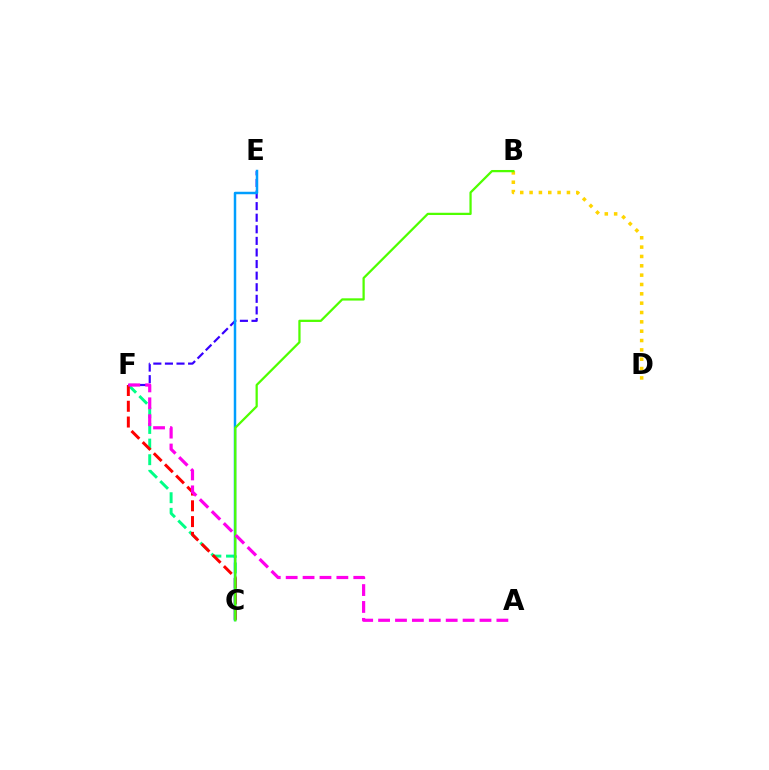{('C', 'F'): [{'color': '#00ff86', 'line_style': 'dashed', 'thickness': 2.12}, {'color': '#ff0000', 'line_style': 'dashed', 'thickness': 2.14}], ('B', 'D'): [{'color': '#ffd500', 'line_style': 'dotted', 'thickness': 2.54}], ('E', 'F'): [{'color': '#3700ff', 'line_style': 'dashed', 'thickness': 1.57}], ('C', 'E'): [{'color': '#009eff', 'line_style': 'solid', 'thickness': 1.79}], ('B', 'C'): [{'color': '#4fff00', 'line_style': 'solid', 'thickness': 1.62}], ('A', 'F'): [{'color': '#ff00ed', 'line_style': 'dashed', 'thickness': 2.3}]}